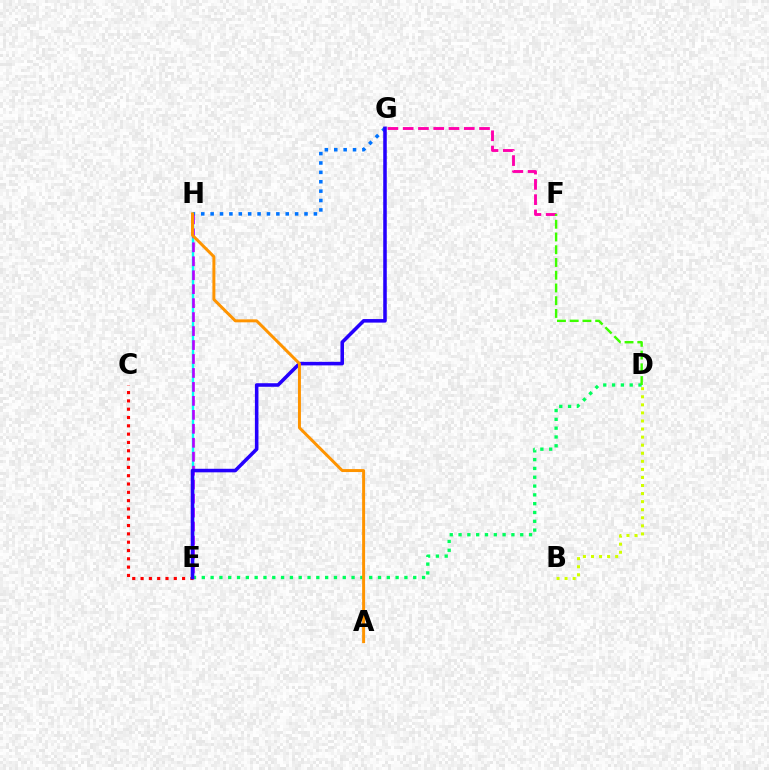{('G', 'H'): [{'color': '#0074ff', 'line_style': 'dotted', 'thickness': 2.55}], ('F', 'G'): [{'color': '#ff00ac', 'line_style': 'dashed', 'thickness': 2.07}], ('E', 'H'): [{'color': '#00fff6', 'line_style': 'solid', 'thickness': 1.73}, {'color': '#b900ff', 'line_style': 'dashed', 'thickness': 1.9}], ('D', 'E'): [{'color': '#00ff5c', 'line_style': 'dotted', 'thickness': 2.39}], ('D', 'F'): [{'color': '#3dff00', 'line_style': 'dashed', 'thickness': 1.73}], ('C', 'E'): [{'color': '#ff0000', 'line_style': 'dotted', 'thickness': 2.26}], ('B', 'D'): [{'color': '#d1ff00', 'line_style': 'dotted', 'thickness': 2.19}], ('E', 'G'): [{'color': '#2500ff', 'line_style': 'solid', 'thickness': 2.55}], ('A', 'H'): [{'color': '#ff9400', 'line_style': 'solid', 'thickness': 2.14}]}